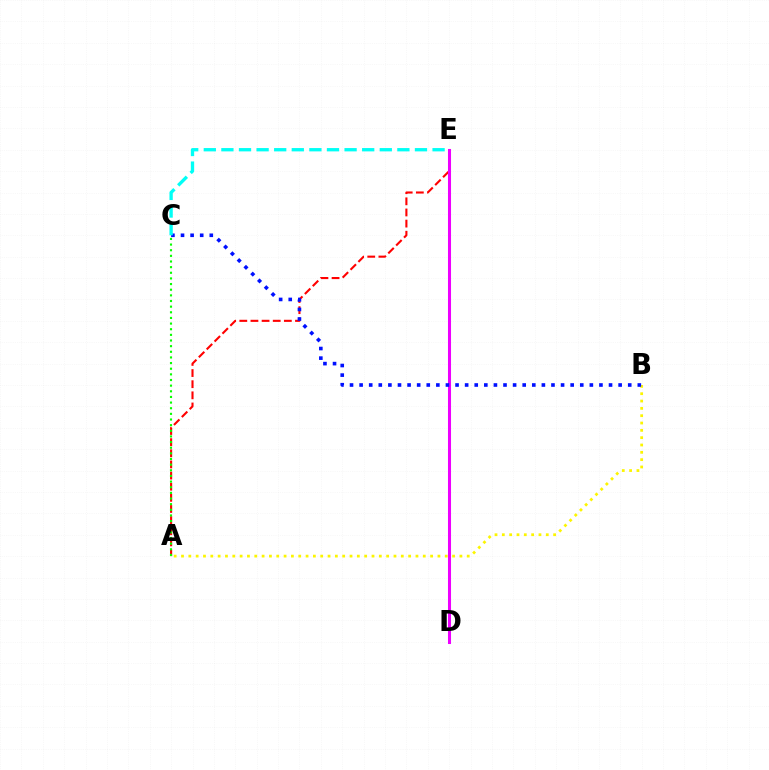{('A', 'E'): [{'color': '#ff0000', 'line_style': 'dashed', 'thickness': 1.51}], ('D', 'E'): [{'color': '#ee00ff', 'line_style': 'solid', 'thickness': 2.2}], ('A', 'B'): [{'color': '#fcf500', 'line_style': 'dotted', 'thickness': 1.99}], ('B', 'C'): [{'color': '#0010ff', 'line_style': 'dotted', 'thickness': 2.61}], ('A', 'C'): [{'color': '#08ff00', 'line_style': 'dotted', 'thickness': 1.53}], ('C', 'E'): [{'color': '#00fff6', 'line_style': 'dashed', 'thickness': 2.39}]}